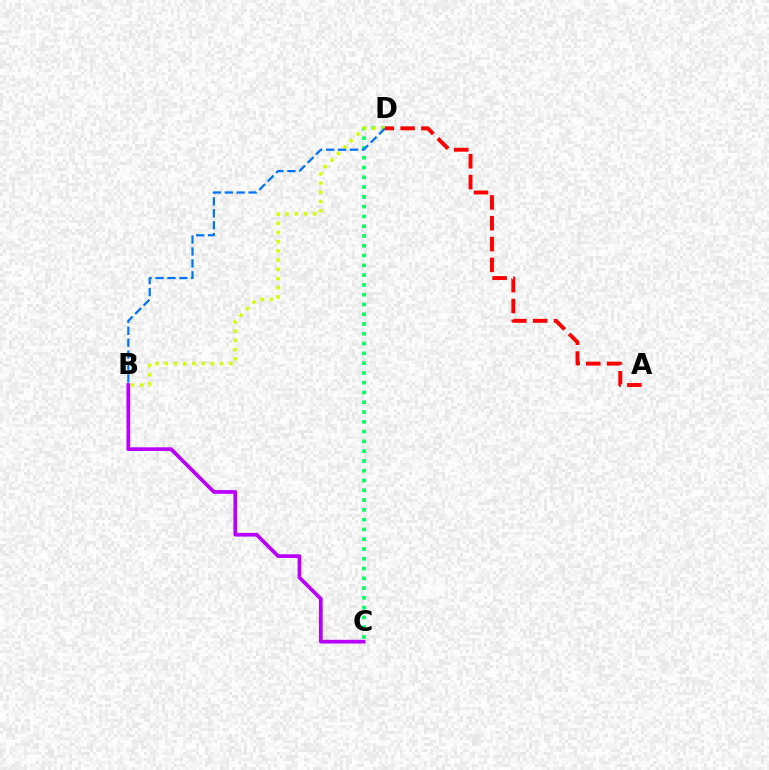{('B', 'C'): [{'color': '#b900ff', 'line_style': 'solid', 'thickness': 2.68}], ('C', 'D'): [{'color': '#00ff5c', 'line_style': 'dotted', 'thickness': 2.66}], ('B', 'D'): [{'color': '#d1ff00', 'line_style': 'dotted', 'thickness': 2.5}, {'color': '#0074ff', 'line_style': 'dashed', 'thickness': 1.62}], ('A', 'D'): [{'color': '#ff0000', 'line_style': 'dashed', 'thickness': 2.83}]}